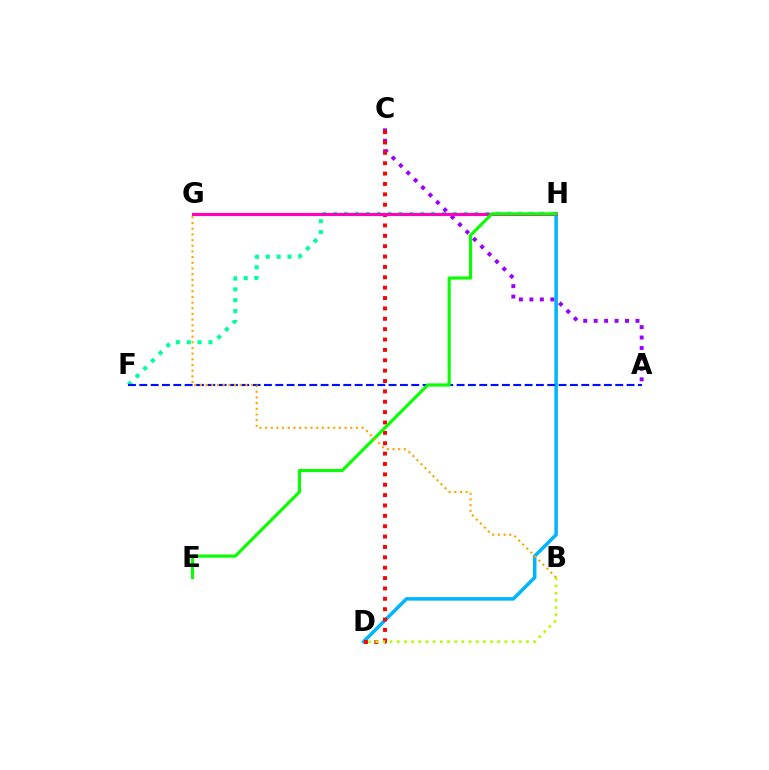{('D', 'H'): [{'color': '#00b5ff', 'line_style': 'solid', 'thickness': 2.52}], ('F', 'H'): [{'color': '#00ff9d', 'line_style': 'dotted', 'thickness': 2.95}], ('A', 'C'): [{'color': '#9b00ff', 'line_style': 'dotted', 'thickness': 2.84}], ('C', 'D'): [{'color': '#ff0000', 'line_style': 'dotted', 'thickness': 2.82}], ('G', 'H'): [{'color': '#ff00bd', 'line_style': 'solid', 'thickness': 2.27}], ('B', 'D'): [{'color': '#b3ff00', 'line_style': 'dotted', 'thickness': 1.95}], ('A', 'F'): [{'color': '#0010ff', 'line_style': 'dashed', 'thickness': 1.54}], ('E', 'H'): [{'color': '#08ff00', 'line_style': 'solid', 'thickness': 2.25}], ('B', 'G'): [{'color': '#ffa500', 'line_style': 'dotted', 'thickness': 1.54}]}